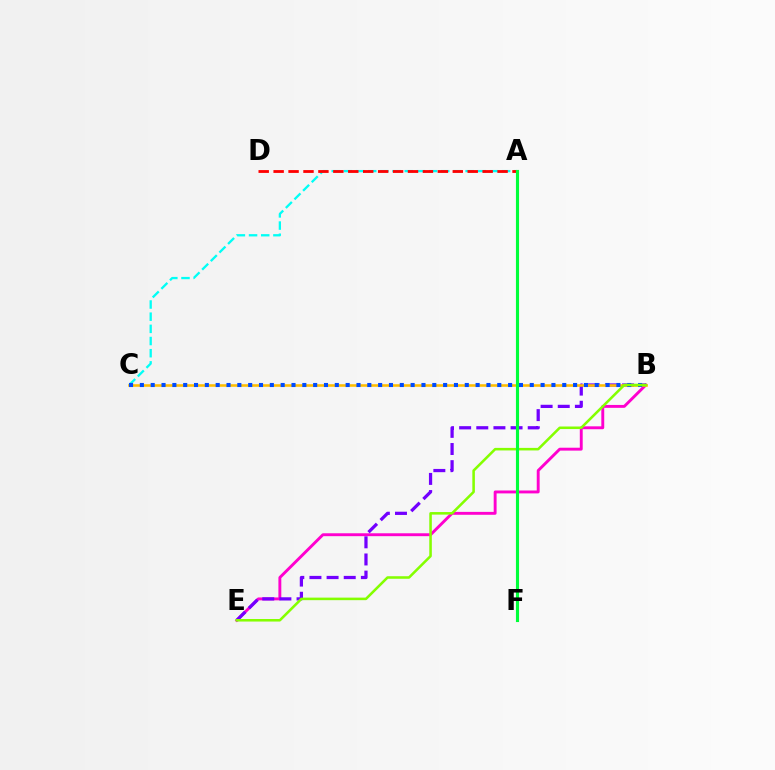{('A', 'C'): [{'color': '#00fff6', 'line_style': 'dashed', 'thickness': 1.65}], ('B', 'E'): [{'color': '#ff00cf', 'line_style': 'solid', 'thickness': 2.09}, {'color': '#7200ff', 'line_style': 'dashed', 'thickness': 2.33}, {'color': '#84ff00', 'line_style': 'solid', 'thickness': 1.83}], ('A', 'D'): [{'color': '#ff0000', 'line_style': 'dashed', 'thickness': 2.03}], ('B', 'C'): [{'color': '#ffbd00', 'line_style': 'solid', 'thickness': 1.85}, {'color': '#004bff', 'line_style': 'dotted', 'thickness': 2.94}], ('A', 'F'): [{'color': '#00ff39', 'line_style': 'solid', 'thickness': 2.24}]}